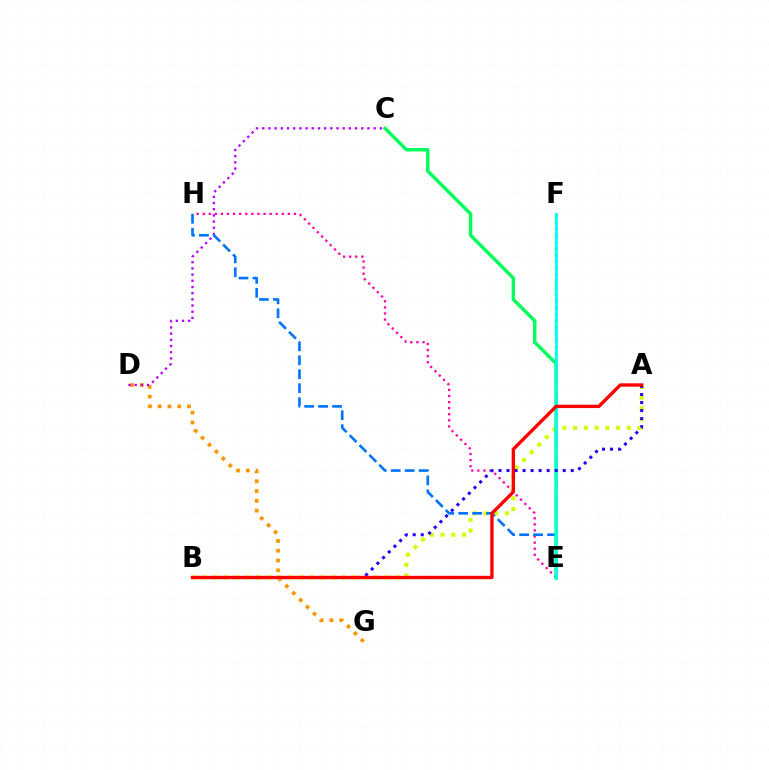{('D', 'G'): [{'color': '#ff9400', 'line_style': 'dotted', 'thickness': 2.66}], ('A', 'B'): [{'color': '#d1ff00', 'line_style': 'dotted', 'thickness': 2.91}, {'color': '#2500ff', 'line_style': 'dotted', 'thickness': 2.18}, {'color': '#ff0000', 'line_style': 'solid', 'thickness': 2.42}], ('C', 'D'): [{'color': '#b900ff', 'line_style': 'dotted', 'thickness': 1.68}], ('E', 'F'): [{'color': '#3dff00', 'line_style': 'dotted', 'thickness': 1.78}, {'color': '#00fff6', 'line_style': 'solid', 'thickness': 2.0}], ('E', 'H'): [{'color': '#ff00ac', 'line_style': 'dotted', 'thickness': 1.65}, {'color': '#0074ff', 'line_style': 'dashed', 'thickness': 1.9}], ('C', 'E'): [{'color': '#00ff5c', 'line_style': 'solid', 'thickness': 2.46}]}